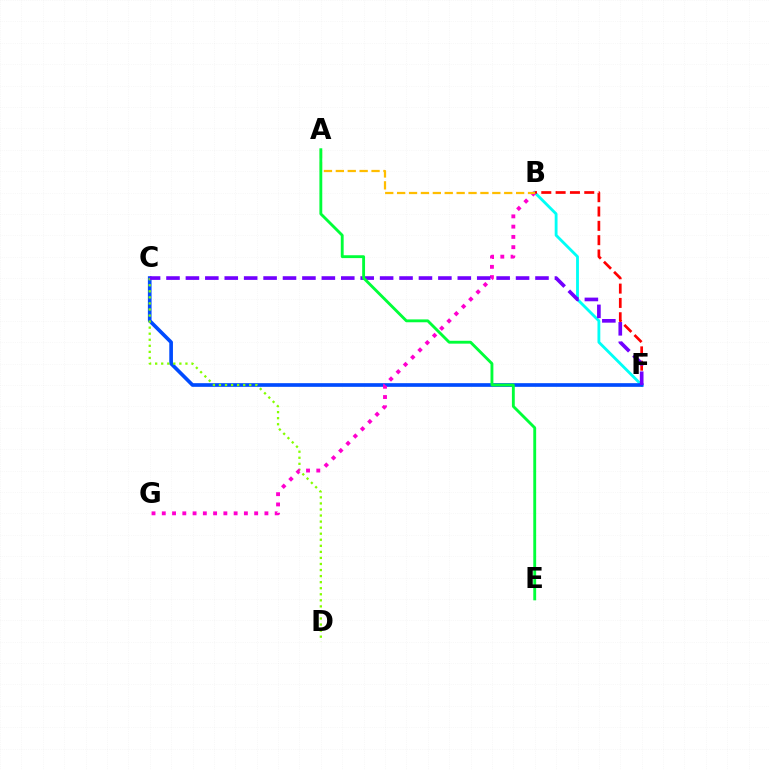{('B', 'F'): [{'color': '#00fff6', 'line_style': 'solid', 'thickness': 2.04}, {'color': '#ff0000', 'line_style': 'dashed', 'thickness': 1.95}], ('C', 'F'): [{'color': '#004bff', 'line_style': 'solid', 'thickness': 2.64}, {'color': '#7200ff', 'line_style': 'dashed', 'thickness': 2.64}], ('C', 'D'): [{'color': '#84ff00', 'line_style': 'dotted', 'thickness': 1.65}], ('B', 'G'): [{'color': '#ff00cf', 'line_style': 'dotted', 'thickness': 2.79}], ('A', 'B'): [{'color': '#ffbd00', 'line_style': 'dashed', 'thickness': 1.62}], ('A', 'E'): [{'color': '#00ff39', 'line_style': 'solid', 'thickness': 2.06}]}